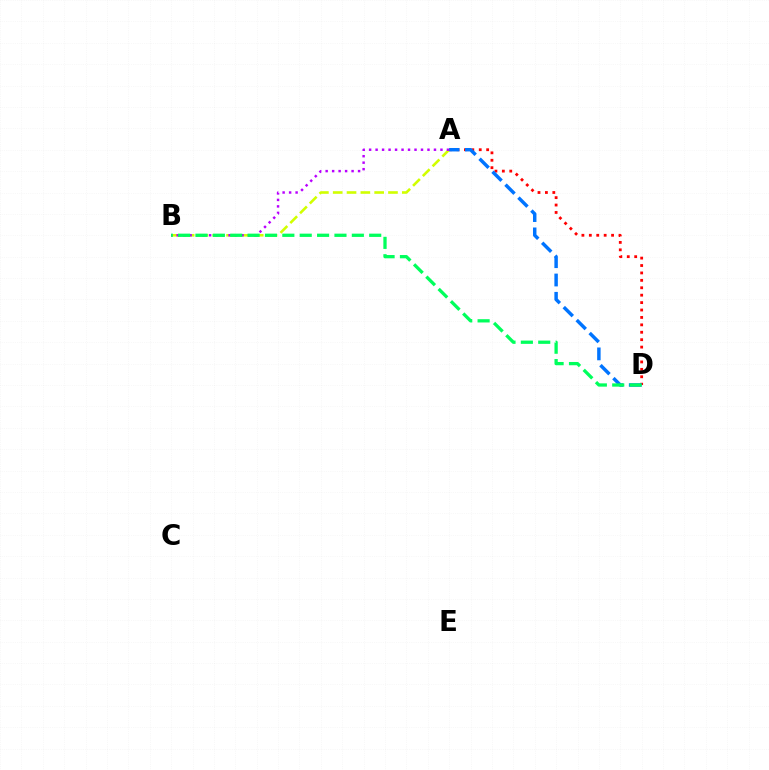{('A', 'B'): [{'color': '#d1ff00', 'line_style': 'dashed', 'thickness': 1.88}, {'color': '#b900ff', 'line_style': 'dotted', 'thickness': 1.76}], ('A', 'D'): [{'color': '#ff0000', 'line_style': 'dotted', 'thickness': 2.02}, {'color': '#0074ff', 'line_style': 'dashed', 'thickness': 2.49}], ('B', 'D'): [{'color': '#00ff5c', 'line_style': 'dashed', 'thickness': 2.36}]}